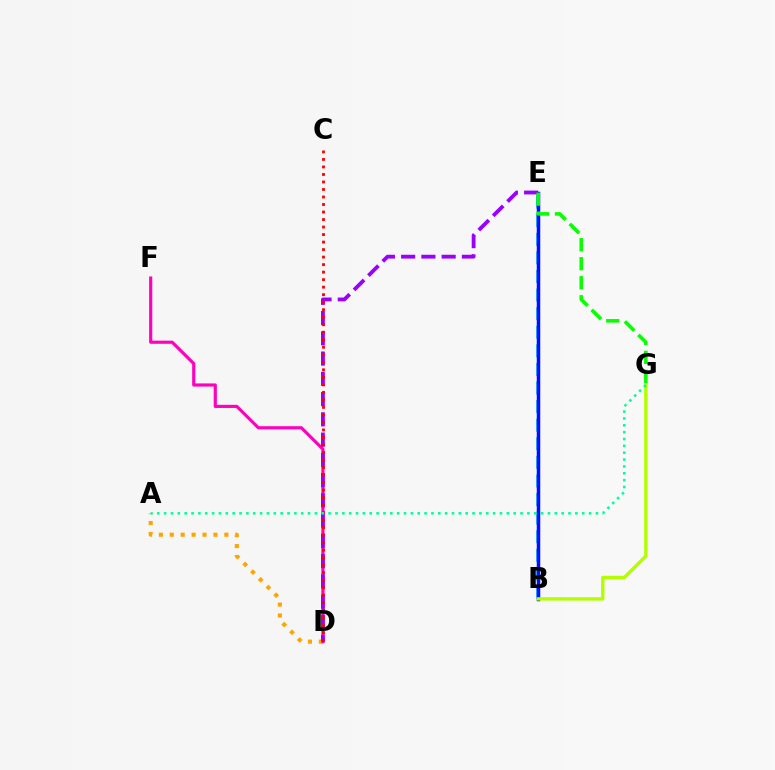{('A', 'D'): [{'color': '#ffa500', 'line_style': 'dotted', 'thickness': 2.97}], ('B', 'E'): [{'color': '#00b5ff', 'line_style': 'dashed', 'thickness': 2.53}, {'color': '#0010ff', 'line_style': 'solid', 'thickness': 2.52}], ('D', 'F'): [{'color': '#ff00bd', 'line_style': 'solid', 'thickness': 2.28}], ('D', 'E'): [{'color': '#9b00ff', 'line_style': 'dashed', 'thickness': 2.75}], ('C', 'D'): [{'color': '#ff0000', 'line_style': 'dotted', 'thickness': 2.04}], ('B', 'G'): [{'color': '#b3ff00', 'line_style': 'solid', 'thickness': 2.45}], ('A', 'G'): [{'color': '#00ff9d', 'line_style': 'dotted', 'thickness': 1.86}], ('E', 'G'): [{'color': '#08ff00', 'line_style': 'dashed', 'thickness': 2.58}]}